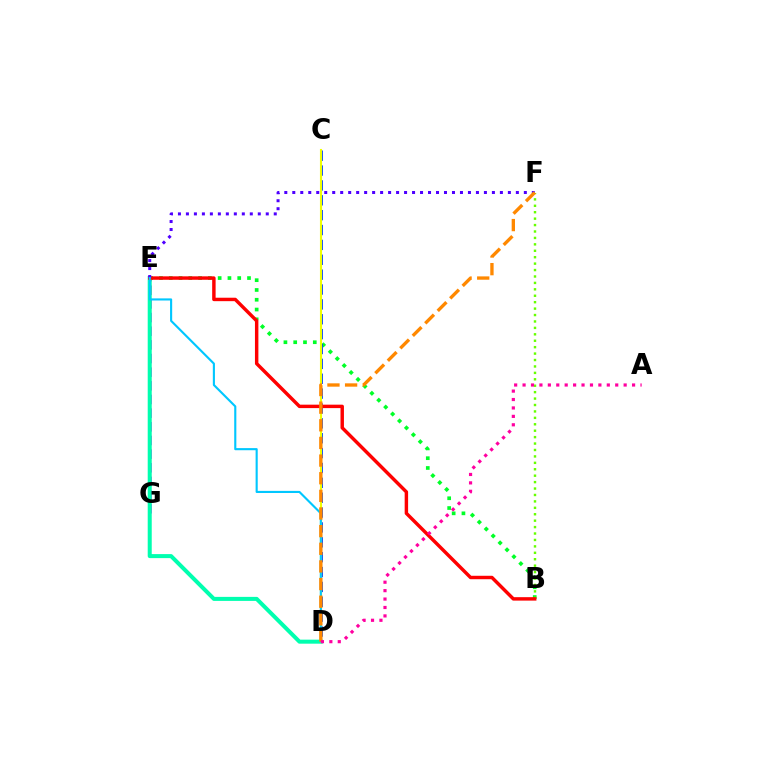{('B', 'E'): [{'color': '#00ff27', 'line_style': 'dotted', 'thickness': 2.66}, {'color': '#ff0000', 'line_style': 'solid', 'thickness': 2.48}], ('E', 'G'): [{'color': '#d600ff', 'line_style': 'dashed', 'thickness': 1.86}], ('B', 'F'): [{'color': '#66ff00', 'line_style': 'dotted', 'thickness': 1.75}], ('C', 'D'): [{'color': '#003fff', 'line_style': 'dashed', 'thickness': 2.02}, {'color': '#eeff00', 'line_style': 'solid', 'thickness': 1.51}], ('D', 'E'): [{'color': '#00ffaf', 'line_style': 'solid', 'thickness': 2.9}, {'color': '#00c7ff', 'line_style': 'solid', 'thickness': 1.53}], ('E', 'F'): [{'color': '#4f00ff', 'line_style': 'dotted', 'thickness': 2.17}], ('D', 'F'): [{'color': '#ff8800', 'line_style': 'dashed', 'thickness': 2.4}], ('A', 'D'): [{'color': '#ff00a0', 'line_style': 'dotted', 'thickness': 2.29}]}